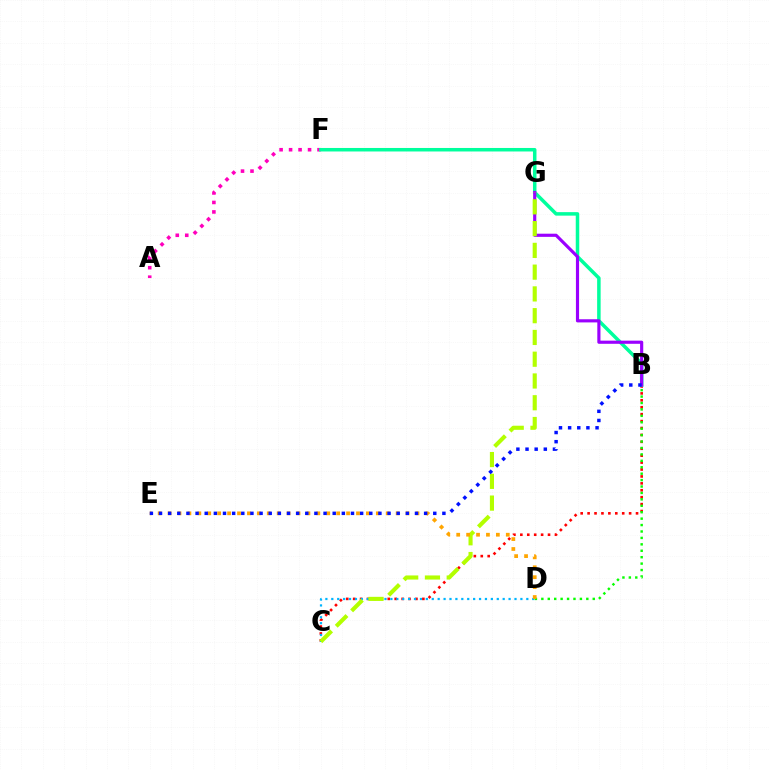{('B', 'C'): [{'color': '#ff0000', 'line_style': 'dotted', 'thickness': 1.88}], ('B', 'D'): [{'color': '#08ff00', 'line_style': 'dotted', 'thickness': 1.75}], ('A', 'F'): [{'color': '#ff00bd', 'line_style': 'dotted', 'thickness': 2.58}], ('C', 'D'): [{'color': '#00b5ff', 'line_style': 'dotted', 'thickness': 1.61}], ('B', 'F'): [{'color': '#00ff9d', 'line_style': 'solid', 'thickness': 2.52}], ('B', 'G'): [{'color': '#9b00ff', 'line_style': 'solid', 'thickness': 2.27}], ('C', 'G'): [{'color': '#b3ff00', 'line_style': 'dashed', 'thickness': 2.96}], ('D', 'E'): [{'color': '#ffa500', 'line_style': 'dotted', 'thickness': 2.69}], ('B', 'E'): [{'color': '#0010ff', 'line_style': 'dotted', 'thickness': 2.48}]}